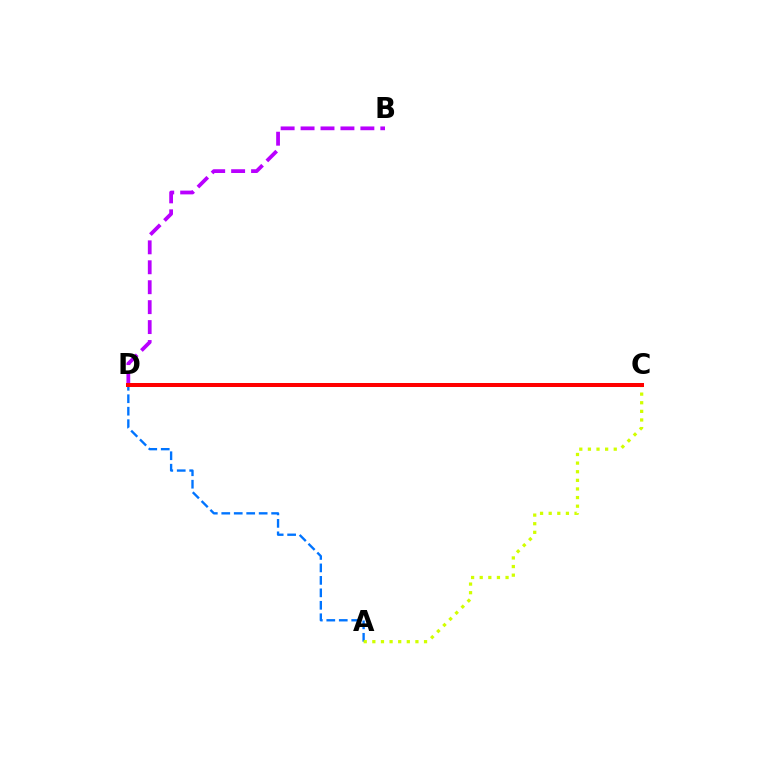{('A', 'D'): [{'color': '#0074ff', 'line_style': 'dashed', 'thickness': 1.69}], ('A', 'C'): [{'color': '#d1ff00', 'line_style': 'dotted', 'thickness': 2.34}], ('C', 'D'): [{'color': '#00ff5c', 'line_style': 'dashed', 'thickness': 2.81}, {'color': '#ff0000', 'line_style': 'solid', 'thickness': 2.89}], ('B', 'D'): [{'color': '#b900ff', 'line_style': 'dashed', 'thickness': 2.71}]}